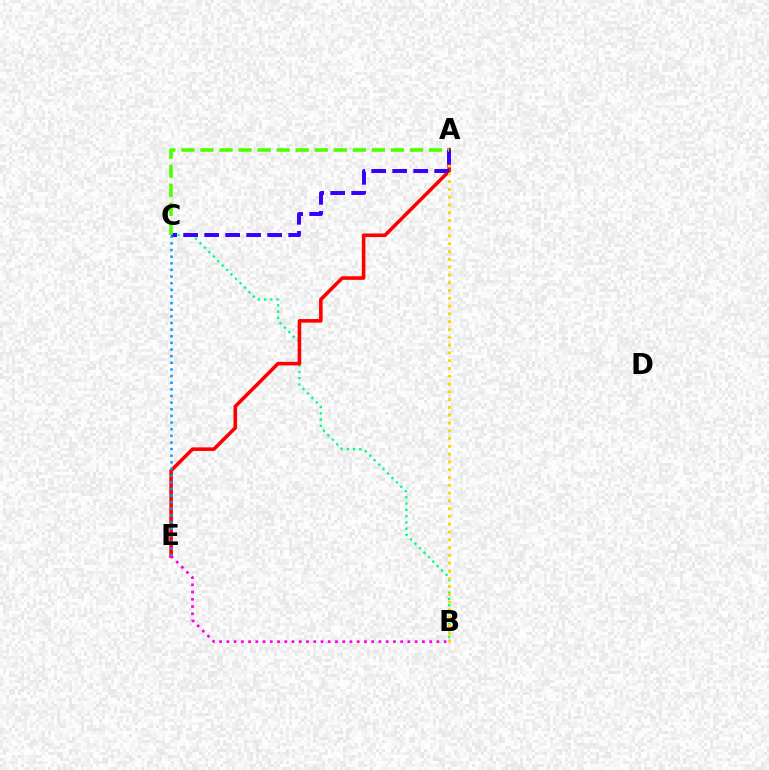{('B', 'C'): [{'color': '#00ff86', 'line_style': 'dotted', 'thickness': 1.71}], ('A', 'E'): [{'color': '#ff0000', 'line_style': 'solid', 'thickness': 2.58}], ('A', 'B'): [{'color': '#ffd500', 'line_style': 'dotted', 'thickness': 2.12}], ('A', 'C'): [{'color': '#3700ff', 'line_style': 'dashed', 'thickness': 2.85}, {'color': '#4fff00', 'line_style': 'dashed', 'thickness': 2.59}], ('C', 'E'): [{'color': '#009eff', 'line_style': 'dotted', 'thickness': 1.8}], ('B', 'E'): [{'color': '#ff00ed', 'line_style': 'dotted', 'thickness': 1.97}]}